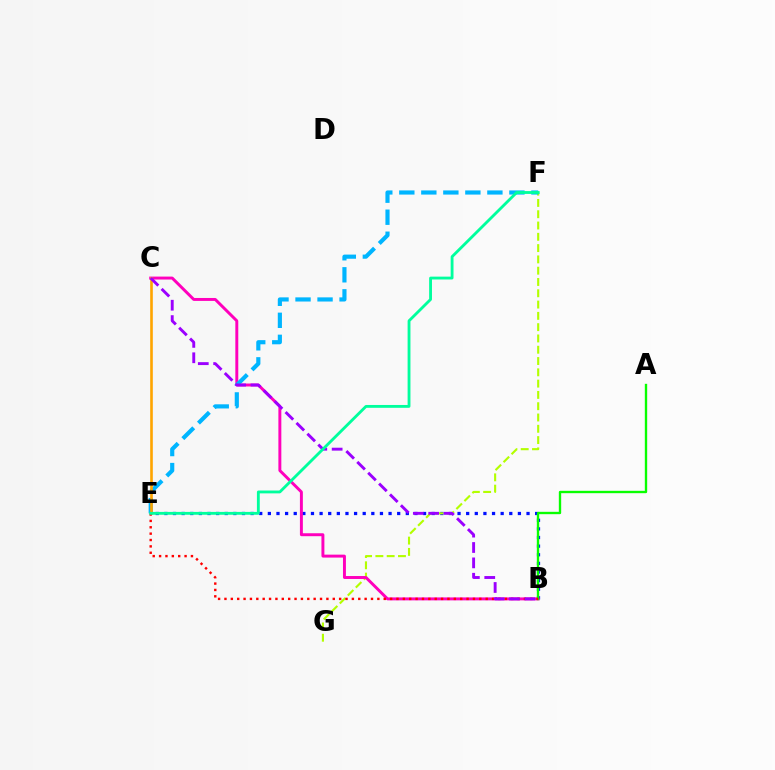{('B', 'E'): [{'color': '#0010ff', 'line_style': 'dotted', 'thickness': 2.34}, {'color': '#ff0000', 'line_style': 'dotted', 'thickness': 1.73}], ('F', 'G'): [{'color': '#b3ff00', 'line_style': 'dashed', 'thickness': 1.53}], ('B', 'C'): [{'color': '#ff00bd', 'line_style': 'solid', 'thickness': 2.12}, {'color': '#9b00ff', 'line_style': 'dashed', 'thickness': 2.09}], ('A', 'B'): [{'color': '#08ff00', 'line_style': 'solid', 'thickness': 1.7}], ('E', 'F'): [{'color': '#00b5ff', 'line_style': 'dashed', 'thickness': 2.99}, {'color': '#00ff9d', 'line_style': 'solid', 'thickness': 2.04}], ('C', 'E'): [{'color': '#ffa500', 'line_style': 'solid', 'thickness': 1.88}]}